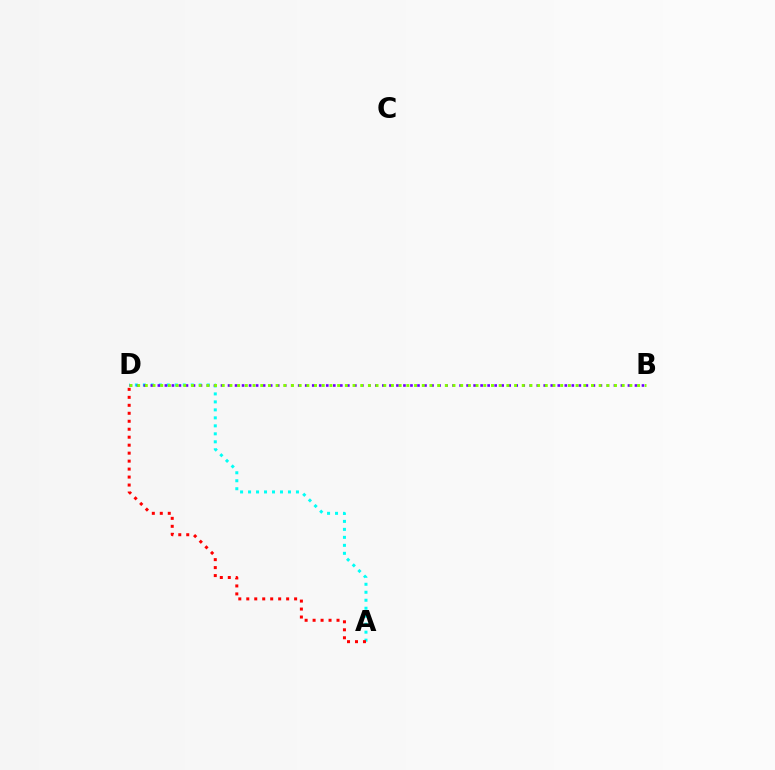{('A', 'D'): [{'color': '#00fff6', 'line_style': 'dotted', 'thickness': 2.17}, {'color': '#ff0000', 'line_style': 'dotted', 'thickness': 2.17}], ('B', 'D'): [{'color': '#7200ff', 'line_style': 'dotted', 'thickness': 1.91}, {'color': '#84ff00', 'line_style': 'dotted', 'thickness': 2.09}]}